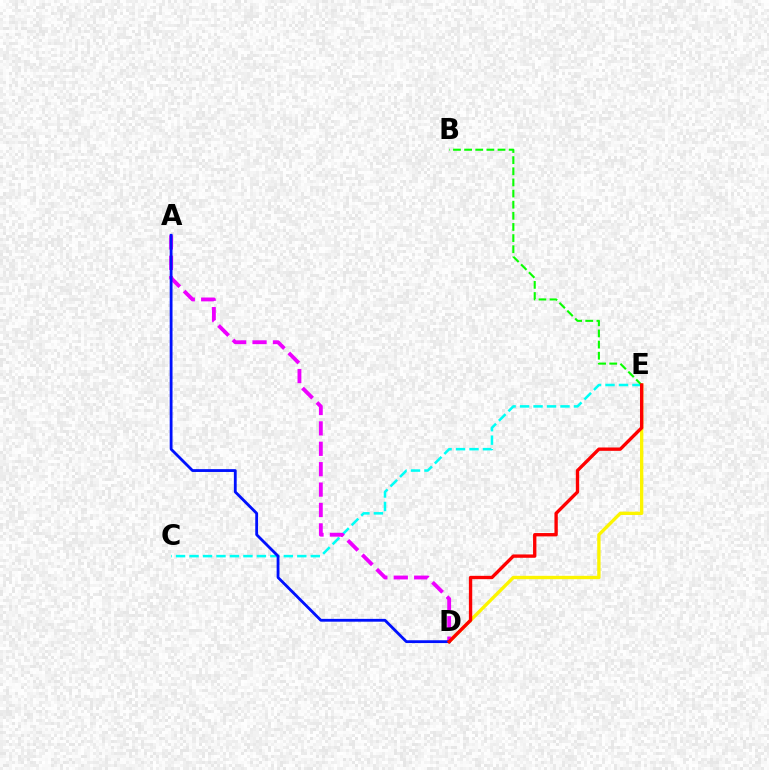{('C', 'E'): [{'color': '#00fff6', 'line_style': 'dashed', 'thickness': 1.83}], ('D', 'E'): [{'color': '#fcf500', 'line_style': 'solid', 'thickness': 2.4}, {'color': '#ff0000', 'line_style': 'solid', 'thickness': 2.41}], ('A', 'D'): [{'color': '#ee00ff', 'line_style': 'dashed', 'thickness': 2.77}, {'color': '#0010ff', 'line_style': 'solid', 'thickness': 2.03}], ('B', 'E'): [{'color': '#08ff00', 'line_style': 'dashed', 'thickness': 1.51}]}